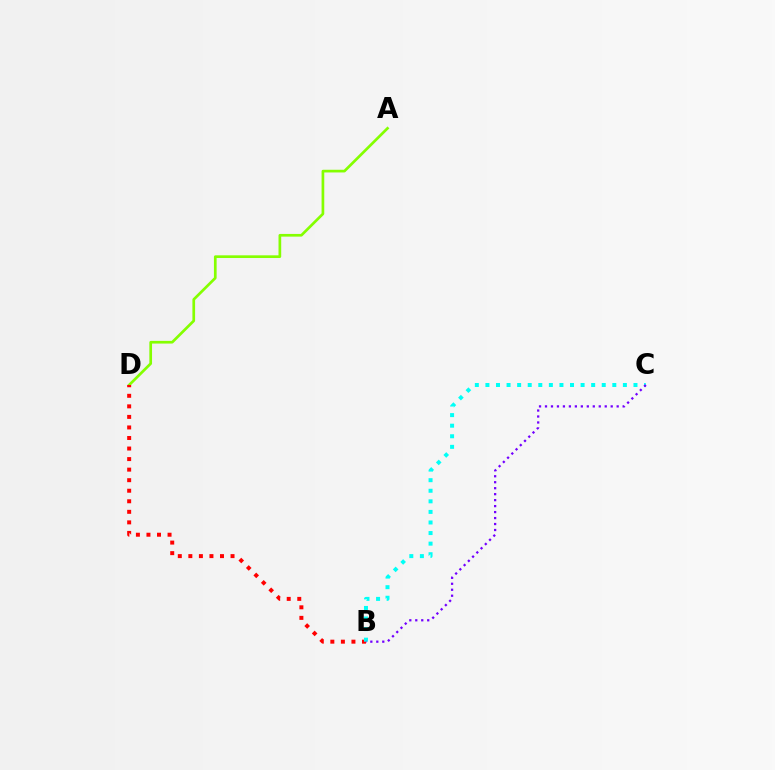{('A', 'D'): [{'color': '#84ff00', 'line_style': 'solid', 'thickness': 1.94}], ('B', 'D'): [{'color': '#ff0000', 'line_style': 'dotted', 'thickness': 2.87}], ('B', 'C'): [{'color': '#00fff6', 'line_style': 'dotted', 'thickness': 2.87}, {'color': '#7200ff', 'line_style': 'dotted', 'thickness': 1.62}]}